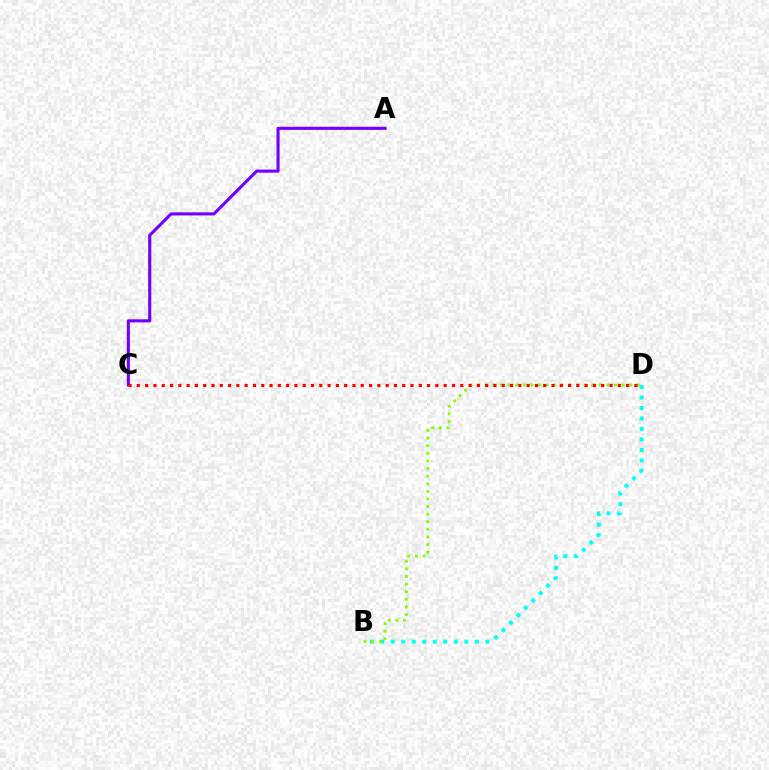{('A', 'C'): [{'color': '#7200ff', 'line_style': 'solid', 'thickness': 2.23}], ('B', 'D'): [{'color': '#00fff6', 'line_style': 'dotted', 'thickness': 2.85}, {'color': '#84ff00', 'line_style': 'dotted', 'thickness': 2.07}], ('C', 'D'): [{'color': '#ff0000', 'line_style': 'dotted', 'thickness': 2.25}]}